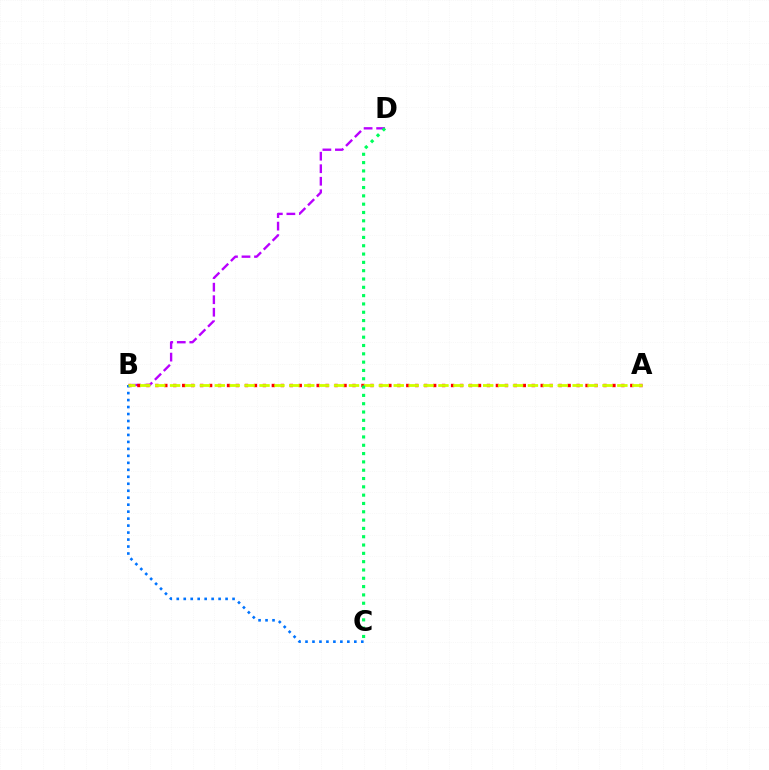{('B', 'D'): [{'color': '#b900ff', 'line_style': 'dashed', 'thickness': 1.7}], ('A', 'B'): [{'color': '#ff0000', 'line_style': 'dotted', 'thickness': 2.44}, {'color': '#d1ff00', 'line_style': 'dashed', 'thickness': 2.03}], ('B', 'C'): [{'color': '#0074ff', 'line_style': 'dotted', 'thickness': 1.89}], ('C', 'D'): [{'color': '#00ff5c', 'line_style': 'dotted', 'thickness': 2.26}]}